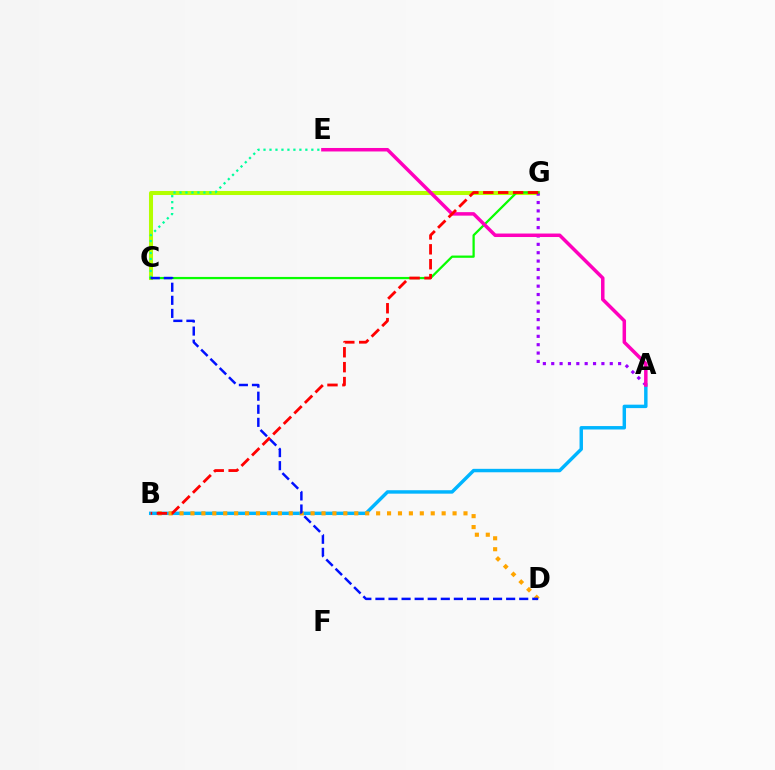{('A', 'B'): [{'color': '#00b5ff', 'line_style': 'solid', 'thickness': 2.48}], ('C', 'G'): [{'color': '#b3ff00', 'line_style': 'solid', 'thickness': 2.91}, {'color': '#08ff00', 'line_style': 'solid', 'thickness': 1.62}], ('C', 'E'): [{'color': '#00ff9d', 'line_style': 'dotted', 'thickness': 1.62}], ('A', 'G'): [{'color': '#9b00ff', 'line_style': 'dotted', 'thickness': 2.27}], ('B', 'D'): [{'color': '#ffa500', 'line_style': 'dotted', 'thickness': 2.97}], ('A', 'E'): [{'color': '#ff00bd', 'line_style': 'solid', 'thickness': 2.51}], ('C', 'D'): [{'color': '#0010ff', 'line_style': 'dashed', 'thickness': 1.78}], ('B', 'G'): [{'color': '#ff0000', 'line_style': 'dashed', 'thickness': 2.02}]}